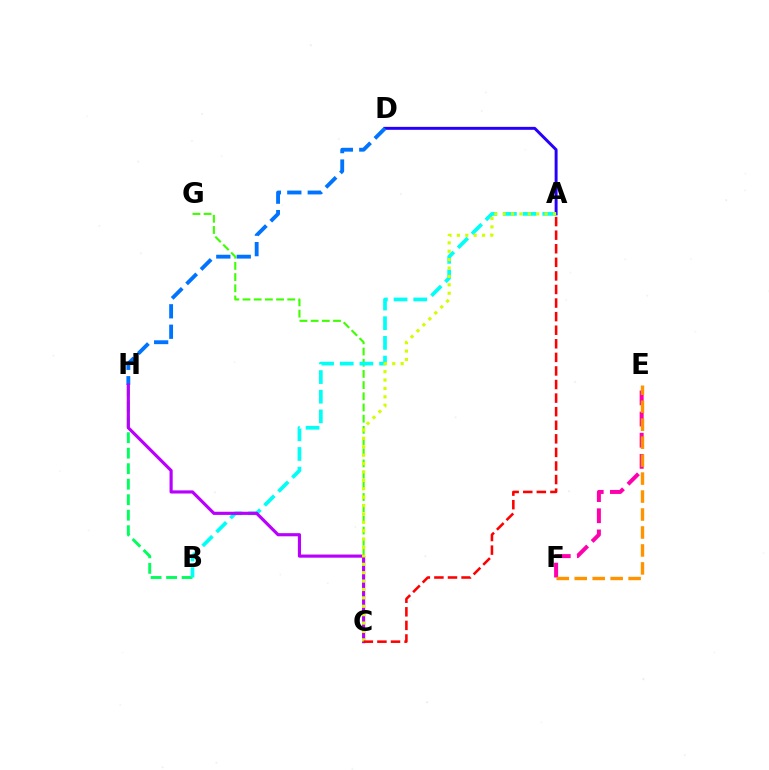{('C', 'G'): [{'color': '#3dff00', 'line_style': 'dashed', 'thickness': 1.52}], ('B', 'H'): [{'color': '#00ff5c', 'line_style': 'dashed', 'thickness': 2.11}], ('A', 'D'): [{'color': '#2500ff', 'line_style': 'solid', 'thickness': 2.12}], ('D', 'H'): [{'color': '#0074ff', 'line_style': 'dashed', 'thickness': 2.78}], ('A', 'B'): [{'color': '#00fff6', 'line_style': 'dashed', 'thickness': 2.67}], ('C', 'H'): [{'color': '#b900ff', 'line_style': 'solid', 'thickness': 2.27}], ('E', 'F'): [{'color': '#ff00ac', 'line_style': 'dashed', 'thickness': 2.87}, {'color': '#ff9400', 'line_style': 'dashed', 'thickness': 2.44}], ('A', 'C'): [{'color': '#d1ff00', 'line_style': 'dotted', 'thickness': 2.28}, {'color': '#ff0000', 'line_style': 'dashed', 'thickness': 1.84}]}